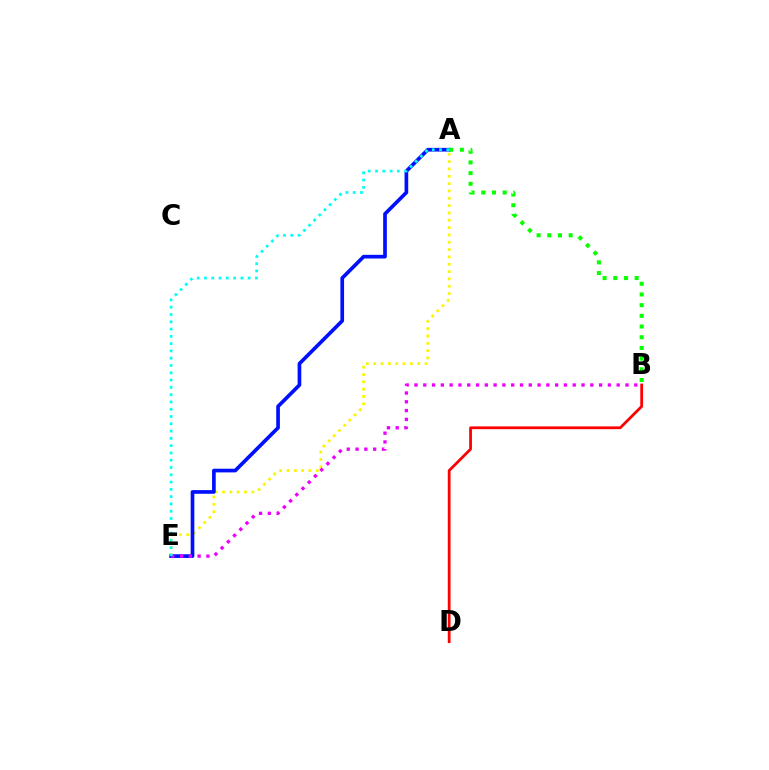{('A', 'E'): [{'color': '#fcf500', 'line_style': 'dotted', 'thickness': 1.99}, {'color': '#0010ff', 'line_style': 'solid', 'thickness': 2.65}, {'color': '#00fff6', 'line_style': 'dotted', 'thickness': 1.98}], ('B', 'D'): [{'color': '#ff0000', 'line_style': 'solid', 'thickness': 1.99}], ('B', 'E'): [{'color': '#ee00ff', 'line_style': 'dotted', 'thickness': 2.39}], ('A', 'B'): [{'color': '#08ff00', 'line_style': 'dotted', 'thickness': 2.91}]}